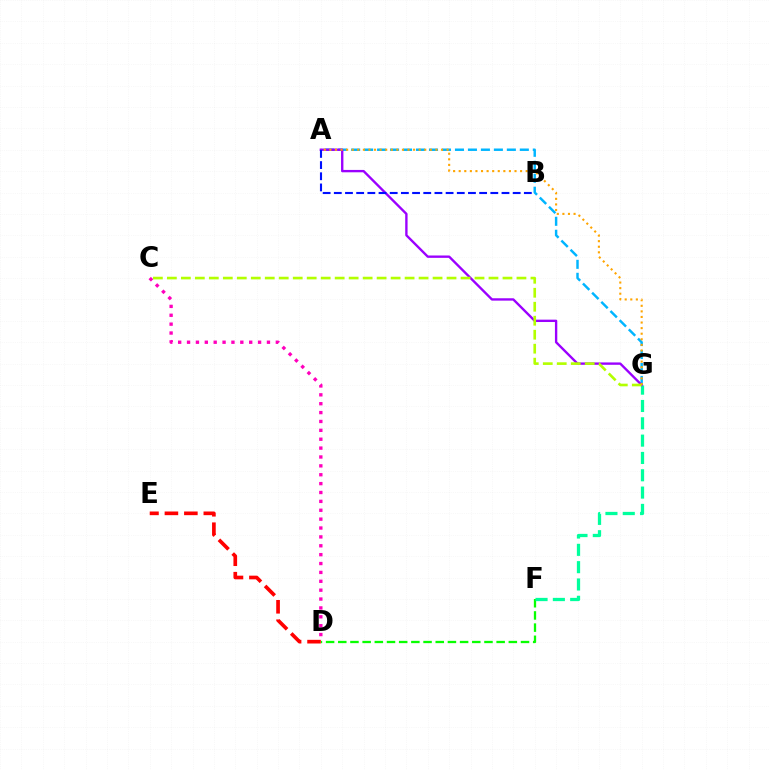{('D', 'F'): [{'color': '#08ff00', 'line_style': 'dashed', 'thickness': 1.65}], ('A', 'G'): [{'color': '#00b5ff', 'line_style': 'dashed', 'thickness': 1.76}, {'color': '#9b00ff', 'line_style': 'solid', 'thickness': 1.7}, {'color': '#ffa500', 'line_style': 'dotted', 'thickness': 1.52}], ('F', 'G'): [{'color': '#00ff9d', 'line_style': 'dashed', 'thickness': 2.35}], ('C', 'G'): [{'color': '#b3ff00', 'line_style': 'dashed', 'thickness': 1.9}], ('D', 'E'): [{'color': '#ff0000', 'line_style': 'dashed', 'thickness': 2.64}], ('A', 'B'): [{'color': '#0010ff', 'line_style': 'dashed', 'thickness': 1.52}], ('C', 'D'): [{'color': '#ff00bd', 'line_style': 'dotted', 'thickness': 2.41}]}